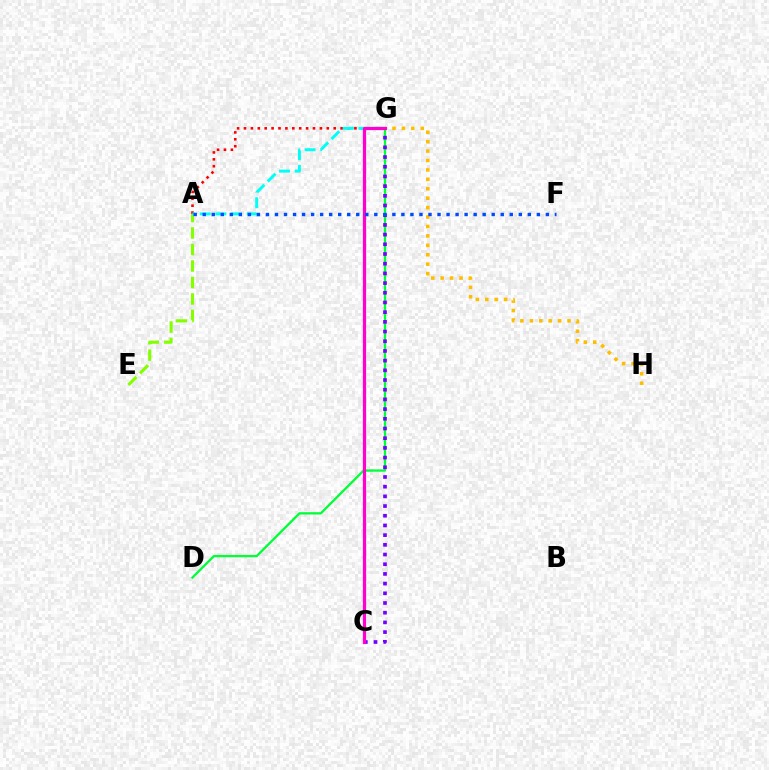{('D', 'G'): [{'color': '#00ff39', 'line_style': 'solid', 'thickness': 1.66}], ('G', 'H'): [{'color': '#ffbd00', 'line_style': 'dotted', 'thickness': 2.56}], ('A', 'E'): [{'color': '#84ff00', 'line_style': 'dashed', 'thickness': 2.24}], ('C', 'G'): [{'color': '#7200ff', 'line_style': 'dotted', 'thickness': 2.63}, {'color': '#ff00cf', 'line_style': 'solid', 'thickness': 2.33}], ('A', 'G'): [{'color': '#ff0000', 'line_style': 'dotted', 'thickness': 1.88}, {'color': '#00fff6', 'line_style': 'dashed', 'thickness': 2.13}], ('A', 'F'): [{'color': '#004bff', 'line_style': 'dotted', 'thickness': 2.45}]}